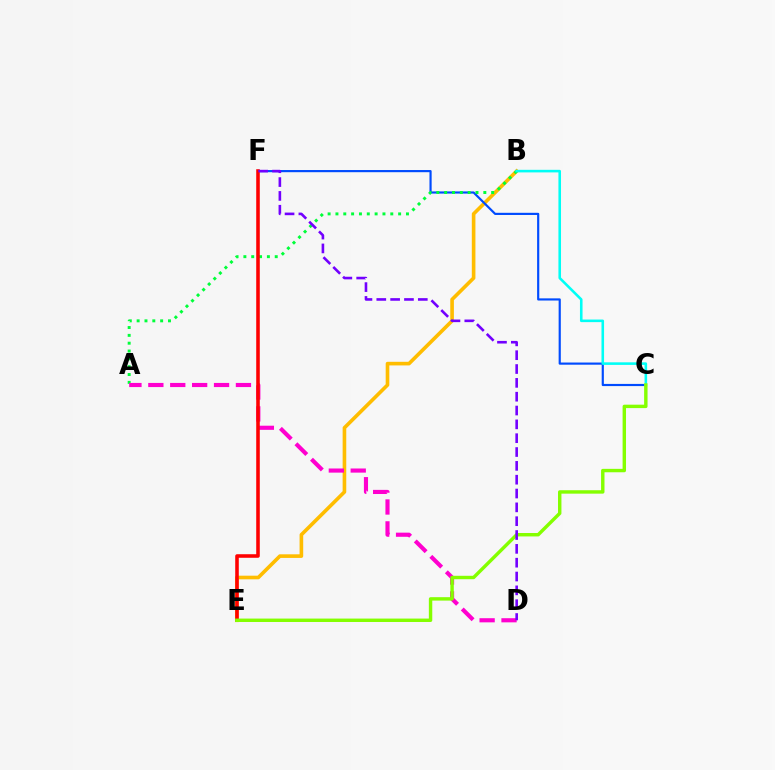{('B', 'E'): [{'color': '#ffbd00', 'line_style': 'solid', 'thickness': 2.61}], ('C', 'F'): [{'color': '#004bff', 'line_style': 'solid', 'thickness': 1.56}], ('A', 'B'): [{'color': '#00ff39', 'line_style': 'dotted', 'thickness': 2.13}], ('B', 'C'): [{'color': '#00fff6', 'line_style': 'solid', 'thickness': 1.86}], ('A', 'D'): [{'color': '#ff00cf', 'line_style': 'dashed', 'thickness': 2.98}], ('E', 'F'): [{'color': '#ff0000', 'line_style': 'solid', 'thickness': 2.57}], ('C', 'E'): [{'color': '#84ff00', 'line_style': 'solid', 'thickness': 2.46}], ('D', 'F'): [{'color': '#7200ff', 'line_style': 'dashed', 'thickness': 1.88}]}